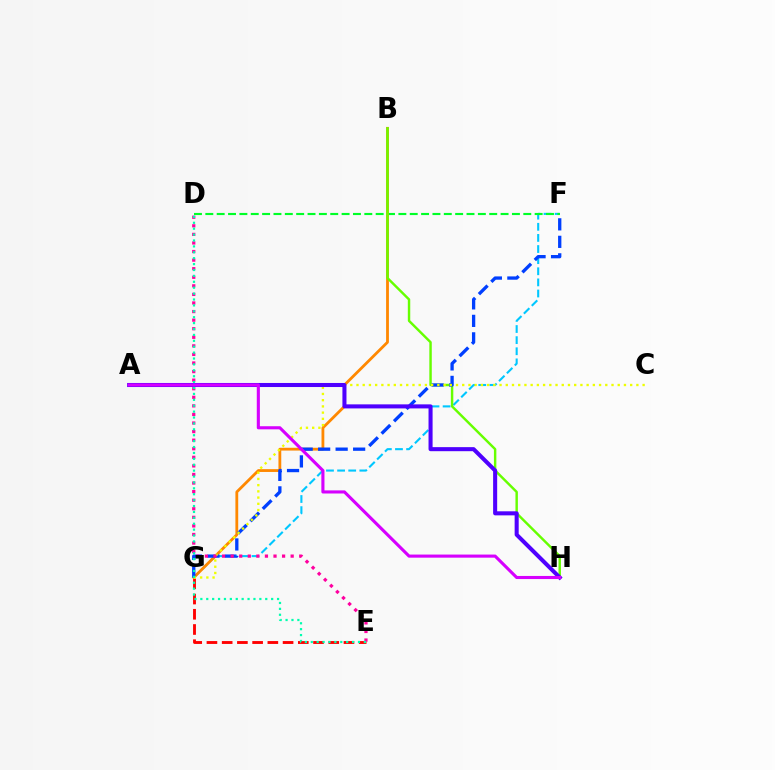{('F', 'G'): [{'color': '#00c7ff', 'line_style': 'dashed', 'thickness': 1.51}, {'color': '#003fff', 'line_style': 'dashed', 'thickness': 2.38}], ('D', 'F'): [{'color': '#00ff27', 'line_style': 'dashed', 'thickness': 1.54}], ('E', 'G'): [{'color': '#ff0000', 'line_style': 'dashed', 'thickness': 2.07}], ('B', 'G'): [{'color': '#ff8800', 'line_style': 'solid', 'thickness': 2.02}], ('B', 'H'): [{'color': '#66ff00', 'line_style': 'solid', 'thickness': 1.75}], ('C', 'G'): [{'color': '#eeff00', 'line_style': 'dotted', 'thickness': 1.69}], ('A', 'H'): [{'color': '#4f00ff', 'line_style': 'solid', 'thickness': 2.92}, {'color': '#d600ff', 'line_style': 'solid', 'thickness': 2.23}], ('D', 'E'): [{'color': '#ff00a0', 'line_style': 'dotted', 'thickness': 2.33}, {'color': '#00ffaf', 'line_style': 'dotted', 'thickness': 1.6}]}